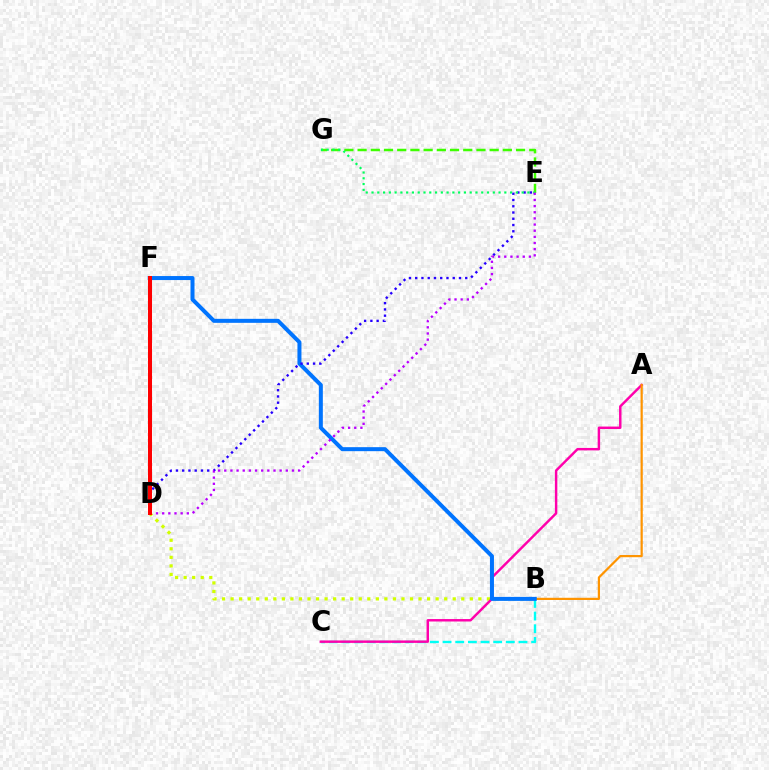{('B', 'D'): [{'color': '#d1ff00', 'line_style': 'dotted', 'thickness': 2.32}], ('B', 'C'): [{'color': '#00fff6', 'line_style': 'dashed', 'thickness': 1.72}], ('E', 'G'): [{'color': '#3dff00', 'line_style': 'dashed', 'thickness': 1.79}, {'color': '#00ff5c', 'line_style': 'dotted', 'thickness': 1.57}], ('A', 'C'): [{'color': '#ff00ac', 'line_style': 'solid', 'thickness': 1.76}], ('A', 'B'): [{'color': '#ff9400', 'line_style': 'solid', 'thickness': 1.59}], ('B', 'F'): [{'color': '#0074ff', 'line_style': 'solid', 'thickness': 2.88}], ('D', 'E'): [{'color': '#2500ff', 'line_style': 'dotted', 'thickness': 1.7}, {'color': '#b900ff', 'line_style': 'dotted', 'thickness': 1.67}], ('D', 'F'): [{'color': '#ff0000', 'line_style': 'solid', 'thickness': 2.88}]}